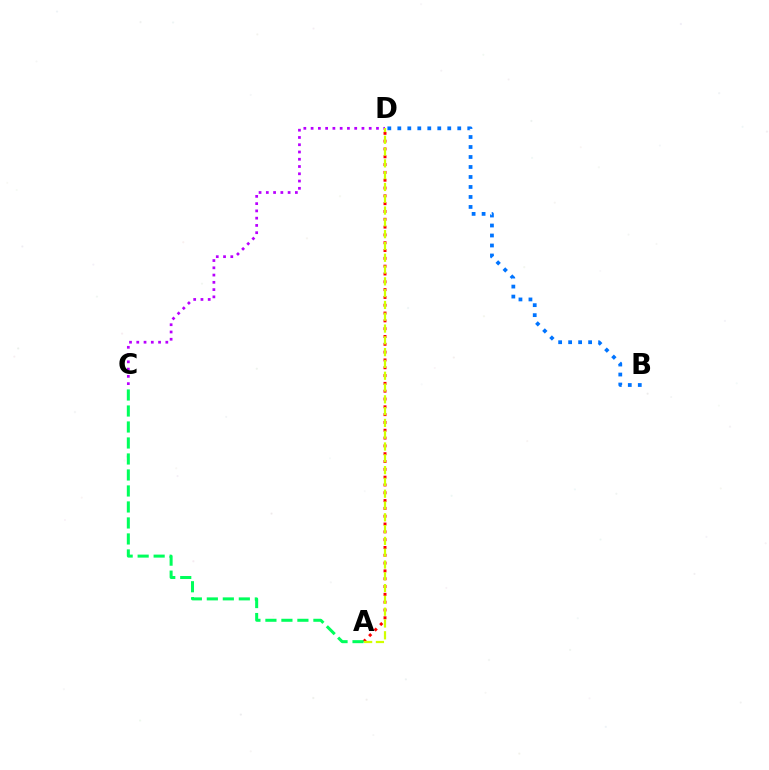{('B', 'D'): [{'color': '#0074ff', 'line_style': 'dotted', 'thickness': 2.71}], ('C', 'D'): [{'color': '#b900ff', 'line_style': 'dotted', 'thickness': 1.97}], ('A', 'D'): [{'color': '#ff0000', 'line_style': 'dotted', 'thickness': 2.12}, {'color': '#d1ff00', 'line_style': 'dashed', 'thickness': 1.6}], ('A', 'C'): [{'color': '#00ff5c', 'line_style': 'dashed', 'thickness': 2.17}]}